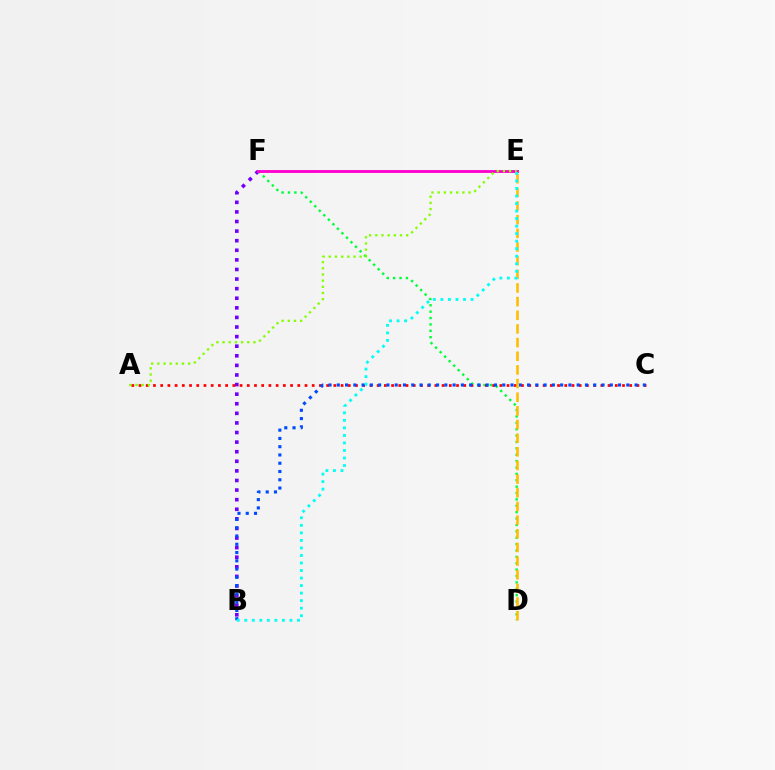{('B', 'F'): [{'color': '#7200ff', 'line_style': 'dotted', 'thickness': 2.61}], ('D', 'F'): [{'color': '#00ff39', 'line_style': 'dotted', 'thickness': 1.73}], ('A', 'C'): [{'color': '#ff0000', 'line_style': 'dotted', 'thickness': 1.96}], ('B', 'C'): [{'color': '#004bff', 'line_style': 'dotted', 'thickness': 2.25}], ('D', 'E'): [{'color': '#ffbd00', 'line_style': 'dashed', 'thickness': 1.86}], ('E', 'F'): [{'color': '#ff00cf', 'line_style': 'solid', 'thickness': 2.06}], ('B', 'E'): [{'color': '#00fff6', 'line_style': 'dotted', 'thickness': 2.05}], ('A', 'E'): [{'color': '#84ff00', 'line_style': 'dotted', 'thickness': 1.68}]}